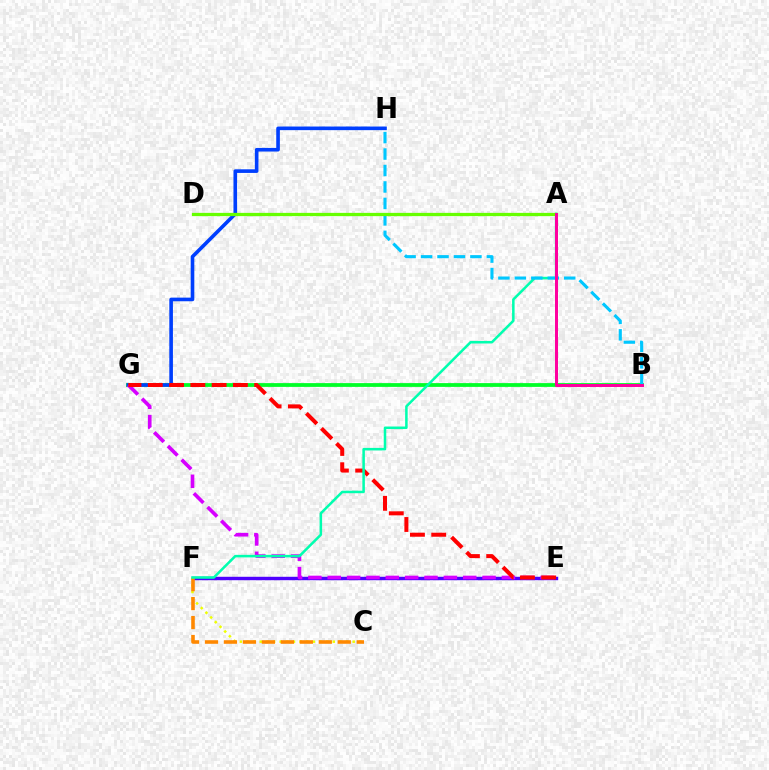{('E', 'F'): [{'color': '#4f00ff', 'line_style': 'solid', 'thickness': 2.47}], ('B', 'G'): [{'color': '#00ff27', 'line_style': 'solid', 'thickness': 2.71}], ('G', 'H'): [{'color': '#003fff', 'line_style': 'solid', 'thickness': 2.61}], ('E', 'G'): [{'color': '#d600ff', 'line_style': 'dashed', 'thickness': 2.63}, {'color': '#ff0000', 'line_style': 'dashed', 'thickness': 2.89}], ('C', 'F'): [{'color': '#eeff00', 'line_style': 'dotted', 'thickness': 1.8}, {'color': '#ff8800', 'line_style': 'dashed', 'thickness': 2.58}], ('A', 'F'): [{'color': '#00ffaf', 'line_style': 'solid', 'thickness': 1.82}], ('B', 'H'): [{'color': '#00c7ff', 'line_style': 'dashed', 'thickness': 2.24}], ('A', 'D'): [{'color': '#66ff00', 'line_style': 'solid', 'thickness': 2.35}], ('A', 'B'): [{'color': '#ff00a0', 'line_style': 'solid', 'thickness': 2.15}]}